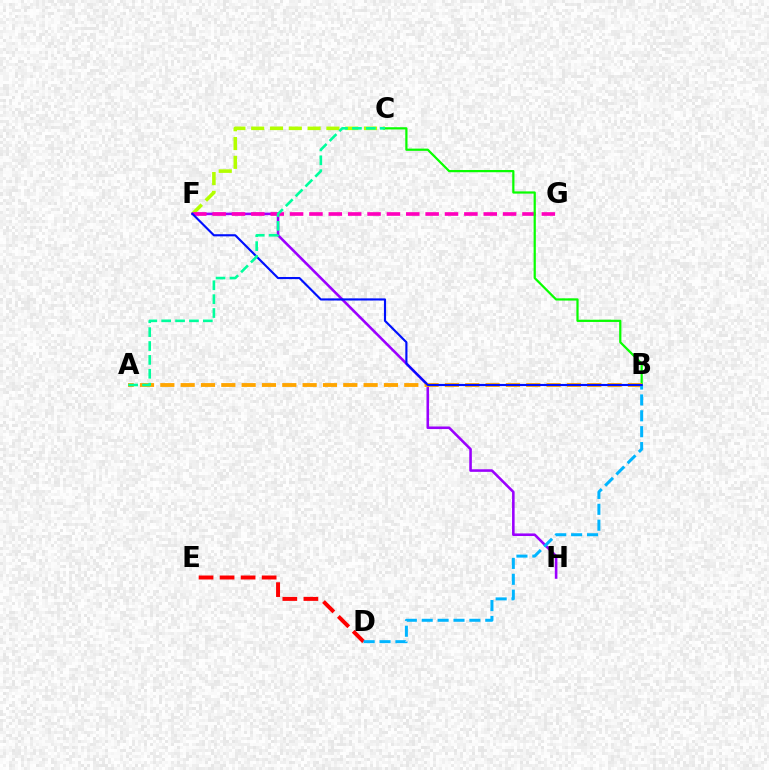{('C', 'F'): [{'color': '#b3ff00', 'line_style': 'dashed', 'thickness': 2.55}], ('F', 'H'): [{'color': '#9b00ff', 'line_style': 'solid', 'thickness': 1.86}], ('D', 'E'): [{'color': '#ff0000', 'line_style': 'dashed', 'thickness': 2.86}], ('F', 'G'): [{'color': '#ff00bd', 'line_style': 'dashed', 'thickness': 2.63}], ('B', 'C'): [{'color': '#08ff00', 'line_style': 'solid', 'thickness': 1.6}], ('A', 'B'): [{'color': '#ffa500', 'line_style': 'dashed', 'thickness': 2.76}], ('B', 'D'): [{'color': '#00b5ff', 'line_style': 'dashed', 'thickness': 2.16}], ('B', 'F'): [{'color': '#0010ff', 'line_style': 'solid', 'thickness': 1.54}], ('A', 'C'): [{'color': '#00ff9d', 'line_style': 'dashed', 'thickness': 1.89}]}